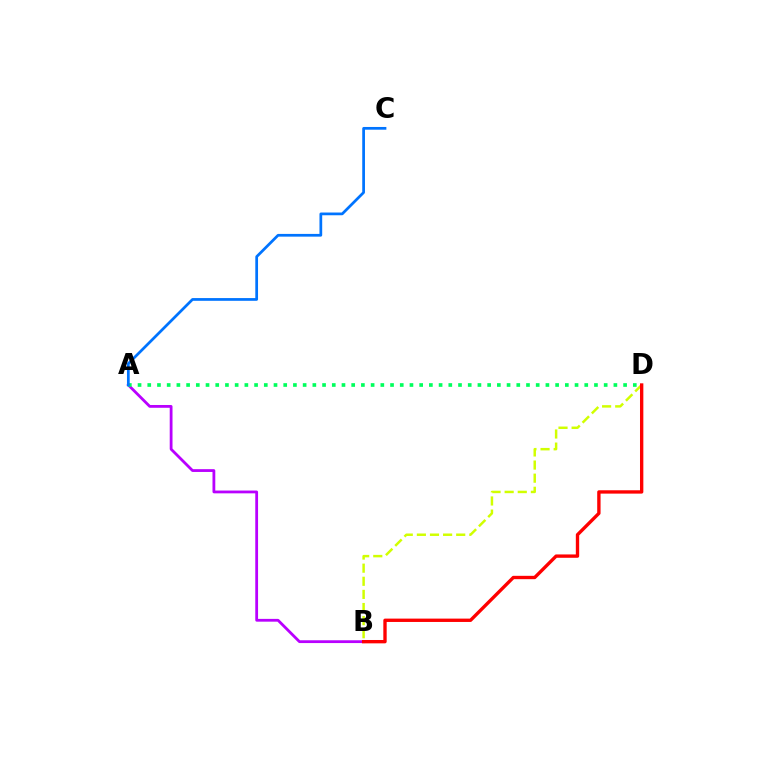{('A', 'B'): [{'color': '#b900ff', 'line_style': 'solid', 'thickness': 2.01}], ('A', 'D'): [{'color': '#00ff5c', 'line_style': 'dotted', 'thickness': 2.64}], ('B', 'D'): [{'color': '#d1ff00', 'line_style': 'dashed', 'thickness': 1.78}, {'color': '#ff0000', 'line_style': 'solid', 'thickness': 2.41}], ('A', 'C'): [{'color': '#0074ff', 'line_style': 'solid', 'thickness': 1.97}]}